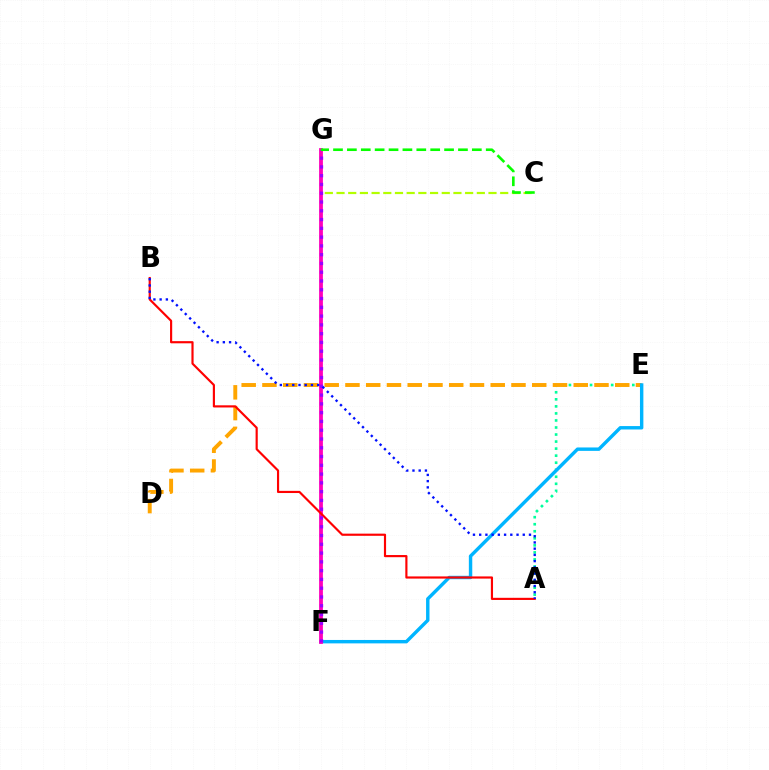{('C', 'G'): [{'color': '#b3ff00', 'line_style': 'dashed', 'thickness': 1.59}, {'color': '#08ff00', 'line_style': 'dashed', 'thickness': 1.89}], ('A', 'E'): [{'color': '#00ff9d', 'line_style': 'dotted', 'thickness': 1.91}], ('D', 'E'): [{'color': '#ffa500', 'line_style': 'dashed', 'thickness': 2.82}], ('E', 'F'): [{'color': '#00b5ff', 'line_style': 'solid', 'thickness': 2.46}], ('F', 'G'): [{'color': '#ff00bd', 'line_style': 'solid', 'thickness': 2.73}, {'color': '#9b00ff', 'line_style': 'dotted', 'thickness': 2.38}], ('A', 'B'): [{'color': '#ff0000', 'line_style': 'solid', 'thickness': 1.56}, {'color': '#0010ff', 'line_style': 'dotted', 'thickness': 1.69}]}